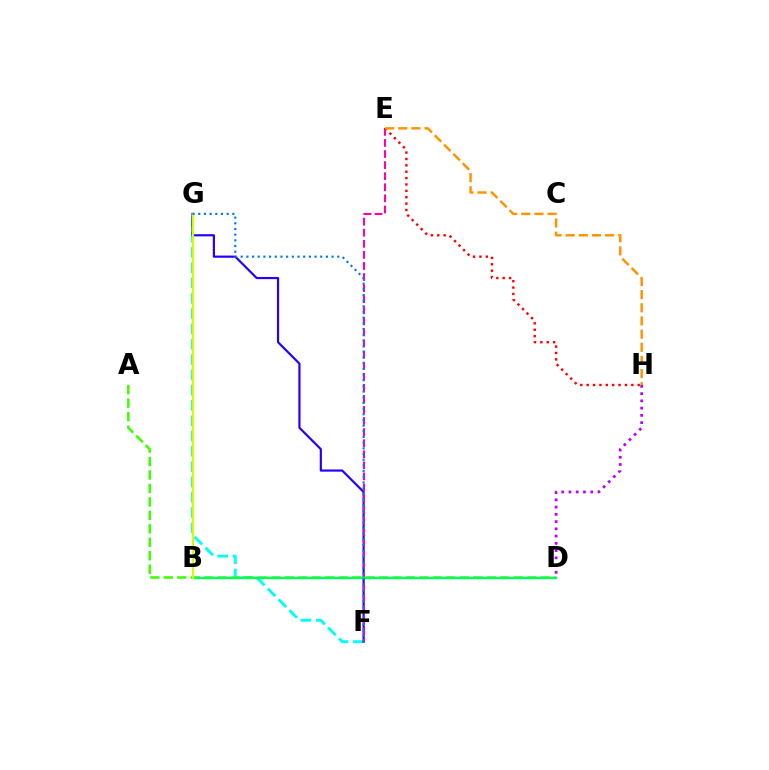{('F', 'G'): [{'color': '#00fff6', 'line_style': 'dashed', 'thickness': 2.08}, {'color': '#2500ff', 'line_style': 'solid', 'thickness': 1.57}, {'color': '#0074ff', 'line_style': 'dotted', 'thickness': 1.54}], ('E', 'F'): [{'color': '#ff00ac', 'line_style': 'dashed', 'thickness': 1.5}], ('D', 'H'): [{'color': '#b900ff', 'line_style': 'dotted', 'thickness': 1.97}], ('A', 'D'): [{'color': '#3dff00', 'line_style': 'dashed', 'thickness': 1.83}], ('B', 'D'): [{'color': '#00ff5c', 'line_style': 'solid', 'thickness': 1.69}], ('E', 'H'): [{'color': '#ff0000', 'line_style': 'dotted', 'thickness': 1.73}, {'color': '#ff9400', 'line_style': 'dashed', 'thickness': 1.79}], ('B', 'G'): [{'color': '#d1ff00', 'line_style': 'solid', 'thickness': 1.59}]}